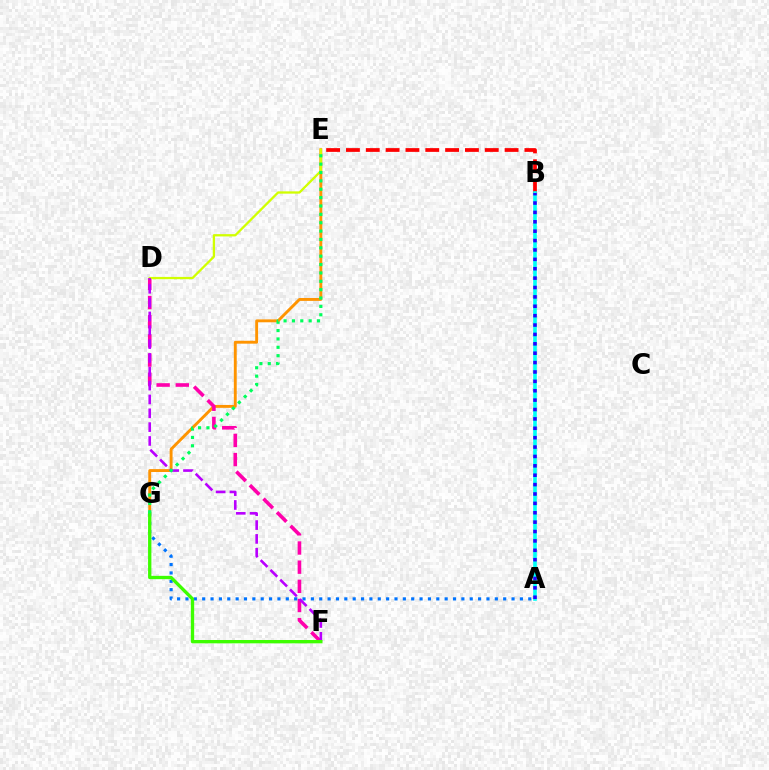{('B', 'E'): [{'color': '#ff0000', 'line_style': 'dashed', 'thickness': 2.69}], ('E', 'G'): [{'color': '#ff9400', 'line_style': 'solid', 'thickness': 2.08}, {'color': '#00ff5c', 'line_style': 'dotted', 'thickness': 2.27}], ('D', 'F'): [{'color': '#ff00ac', 'line_style': 'dashed', 'thickness': 2.6}, {'color': '#b900ff', 'line_style': 'dashed', 'thickness': 1.88}], ('A', 'B'): [{'color': '#00fff6', 'line_style': 'solid', 'thickness': 2.61}, {'color': '#2500ff', 'line_style': 'dotted', 'thickness': 2.55}], ('A', 'G'): [{'color': '#0074ff', 'line_style': 'dotted', 'thickness': 2.27}], ('D', 'E'): [{'color': '#d1ff00', 'line_style': 'solid', 'thickness': 1.65}], ('F', 'G'): [{'color': '#3dff00', 'line_style': 'solid', 'thickness': 2.39}]}